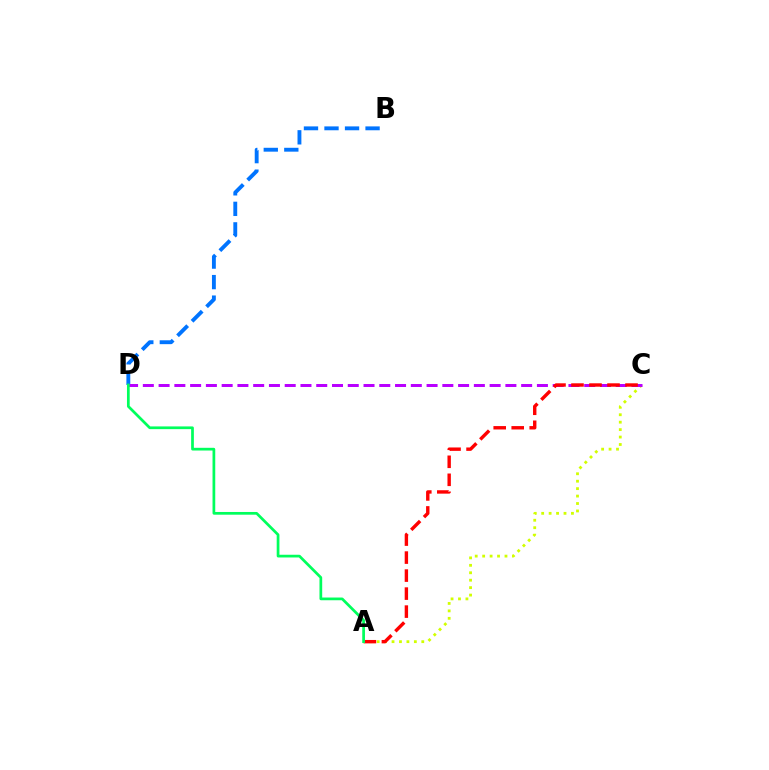{('A', 'C'): [{'color': '#d1ff00', 'line_style': 'dotted', 'thickness': 2.02}, {'color': '#ff0000', 'line_style': 'dashed', 'thickness': 2.45}], ('B', 'D'): [{'color': '#0074ff', 'line_style': 'dashed', 'thickness': 2.79}], ('C', 'D'): [{'color': '#b900ff', 'line_style': 'dashed', 'thickness': 2.14}], ('A', 'D'): [{'color': '#00ff5c', 'line_style': 'solid', 'thickness': 1.96}]}